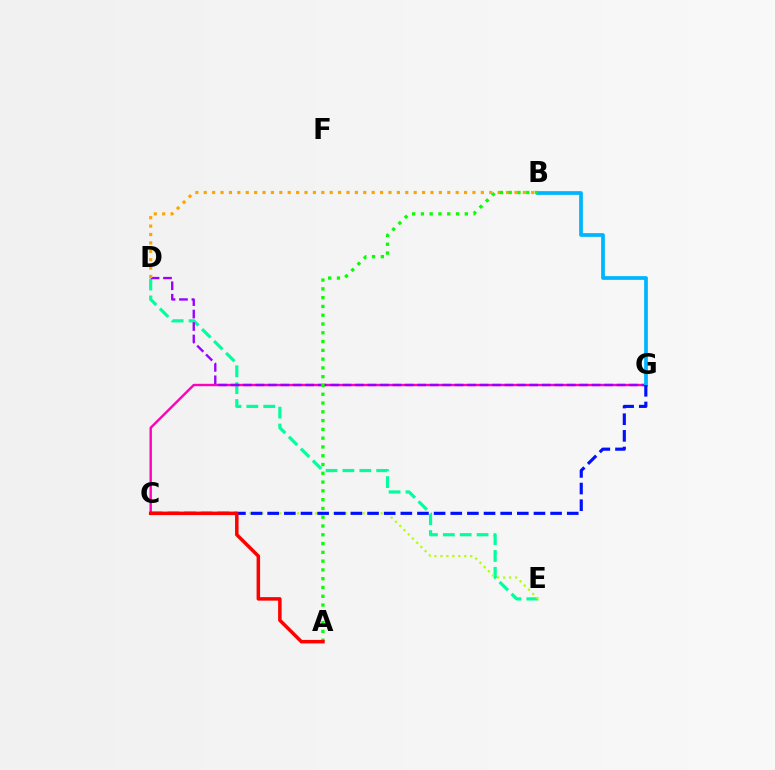{('D', 'E'): [{'color': '#00ff9d', 'line_style': 'dashed', 'thickness': 2.29}], ('C', 'G'): [{'color': '#ff00bd', 'line_style': 'solid', 'thickness': 1.73}, {'color': '#0010ff', 'line_style': 'dashed', 'thickness': 2.26}], ('D', 'G'): [{'color': '#9b00ff', 'line_style': 'dashed', 'thickness': 1.69}], ('B', 'G'): [{'color': '#00b5ff', 'line_style': 'solid', 'thickness': 2.68}], ('C', 'E'): [{'color': '#b3ff00', 'line_style': 'dotted', 'thickness': 1.62}], ('B', 'D'): [{'color': '#ffa500', 'line_style': 'dotted', 'thickness': 2.28}], ('A', 'B'): [{'color': '#08ff00', 'line_style': 'dotted', 'thickness': 2.39}], ('A', 'C'): [{'color': '#ff0000', 'line_style': 'solid', 'thickness': 2.52}]}